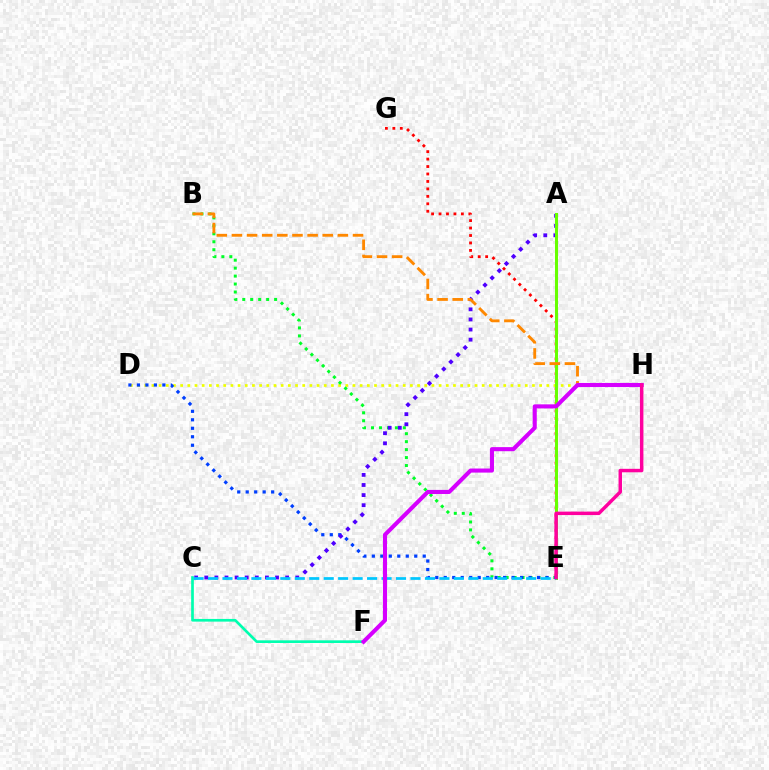{('E', 'G'): [{'color': '#ff0000', 'line_style': 'dotted', 'thickness': 2.02}], ('C', 'F'): [{'color': '#00ffaf', 'line_style': 'solid', 'thickness': 1.93}], ('D', 'H'): [{'color': '#eeff00', 'line_style': 'dotted', 'thickness': 1.95}], ('B', 'E'): [{'color': '#00ff27', 'line_style': 'dotted', 'thickness': 2.16}], ('D', 'E'): [{'color': '#003fff', 'line_style': 'dotted', 'thickness': 2.3}], ('A', 'C'): [{'color': '#4f00ff', 'line_style': 'dotted', 'thickness': 2.75}], ('A', 'E'): [{'color': '#66ff00', 'line_style': 'solid', 'thickness': 2.18}], ('C', 'E'): [{'color': '#00c7ff', 'line_style': 'dashed', 'thickness': 1.96}], ('B', 'H'): [{'color': '#ff8800', 'line_style': 'dashed', 'thickness': 2.06}], ('F', 'H'): [{'color': '#d600ff', 'line_style': 'solid', 'thickness': 2.94}], ('E', 'H'): [{'color': '#ff00a0', 'line_style': 'solid', 'thickness': 2.5}]}